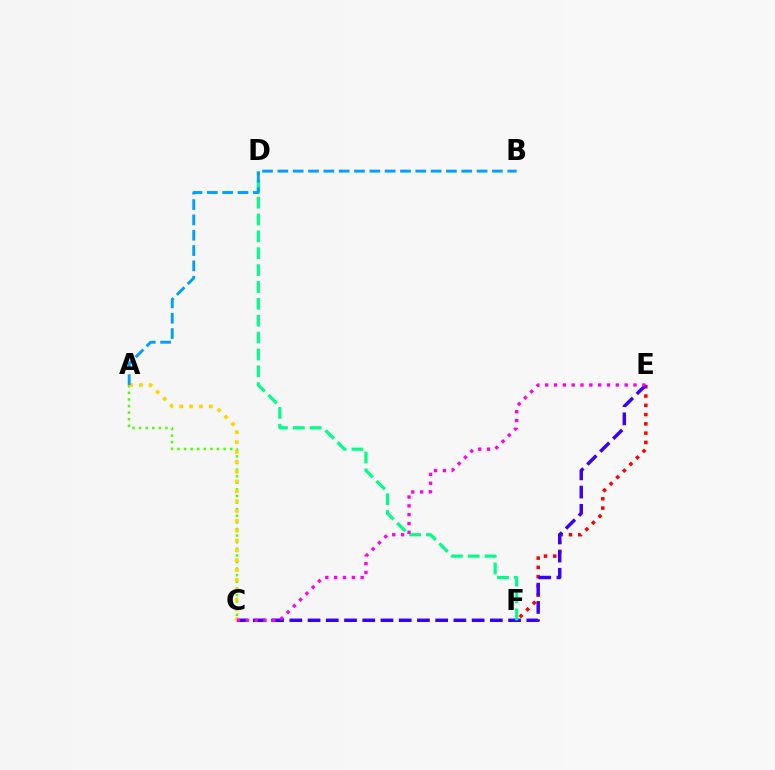{('A', 'C'): [{'color': '#4fff00', 'line_style': 'dotted', 'thickness': 1.79}, {'color': '#ffd500', 'line_style': 'dotted', 'thickness': 2.67}], ('E', 'F'): [{'color': '#ff0000', 'line_style': 'dotted', 'thickness': 2.52}], ('C', 'E'): [{'color': '#3700ff', 'line_style': 'dashed', 'thickness': 2.48}, {'color': '#ff00ed', 'line_style': 'dotted', 'thickness': 2.4}], ('D', 'F'): [{'color': '#00ff86', 'line_style': 'dashed', 'thickness': 2.29}], ('A', 'B'): [{'color': '#009eff', 'line_style': 'dashed', 'thickness': 2.08}]}